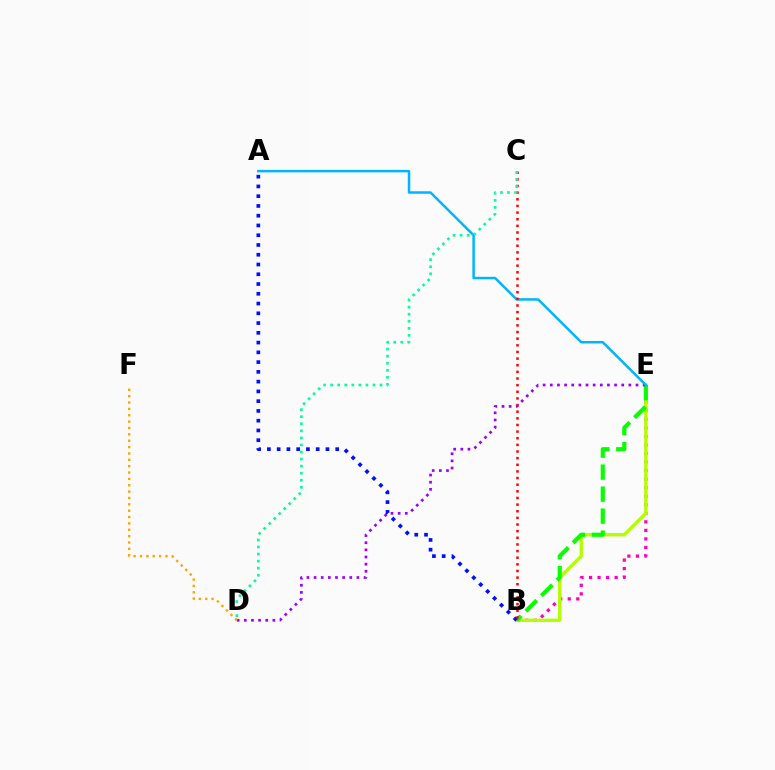{('B', 'E'): [{'color': '#ff00bd', 'line_style': 'dotted', 'thickness': 2.32}, {'color': '#b3ff00', 'line_style': 'solid', 'thickness': 2.4}, {'color': '#08ff00', 'line_style': 'dashed', 'thickness': 2.99}], ('A', 'B'): [{'color': '#0010ff', 'line_style': 'dotted', 'thickness': 2.65}], ('D', 'E'): [{'color': '#9b00ff', 'line_style': 'dotted', 'thickness': 1.94}], ('A', 'E'): [{'color': '#00b5ff', 'line_style': 'solid', 'thickness': 1.79}], ('B', 'C'): [{'color': '#ff0000', 'line_style': 'dotted', 'thickness': 1.8}], ('C', 'D'): [{'color': '#00ff9d', 'line_style': 'dotted', 'thickness': 1.92}], ('D', 'F'): [{'color': '#ffa500', 'line_style': 'dotted', 'thickness': 1.73}]}